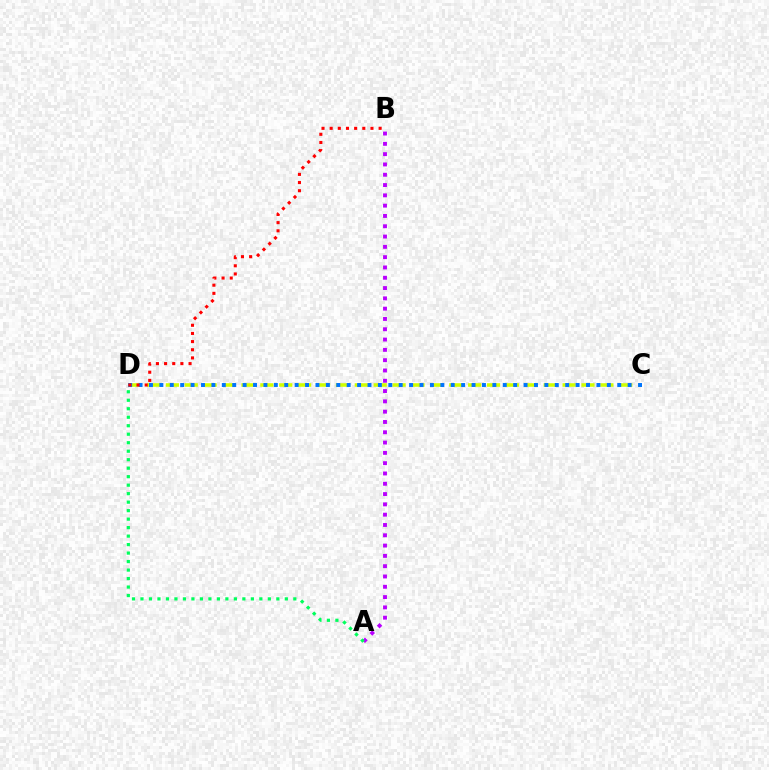{('C', 'D'): [{'color': '#d1ff00', 'line_style': 'dashed', 'thickness': 2.57}, {'color': '#0074ff', 'line_style': 'dotted', 'thickness': 2.83}], ('A', 'B'): [{'color': '#b900ff', 'line_style': 'dotted', 'thickness': 2.8}], ('A', 'D'): [{'color': '#00ff5c', 'line_style': 'dotted', 'thickness': 2.31}], ('B', 'D'): [{'color': '#ff0000', 'line_style': 'dotted', 'thickness': 2.22}]}